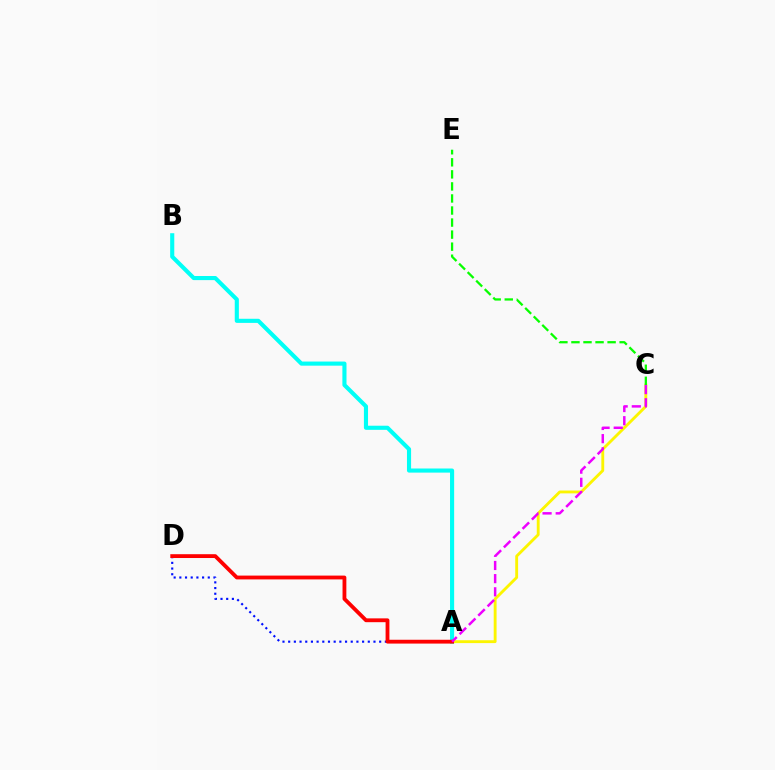{('A', 'B'): [{'color': '#00fff6', 'line_style': 'solid', 'thickness': 2.96}], ('A', 'C'): [{'color': '#fcf500', 'line_style': 'solid', 'thickness': 2.06}, {'color': '#ee00ff', 'line_style': 'dashed', 'thickness': 1.79}], ('A', 'D'): [{'color': '#0010ff', 'line_style': 'dotted', 'thickness': 1.55}, {'color': '#ff0000', 'line_style': 'solid', 'thickness': 2.75}], ('C', 'E'): [{'color': '#08ff00', 'line_style': 'dashed', 'thickness': 1.64}]}